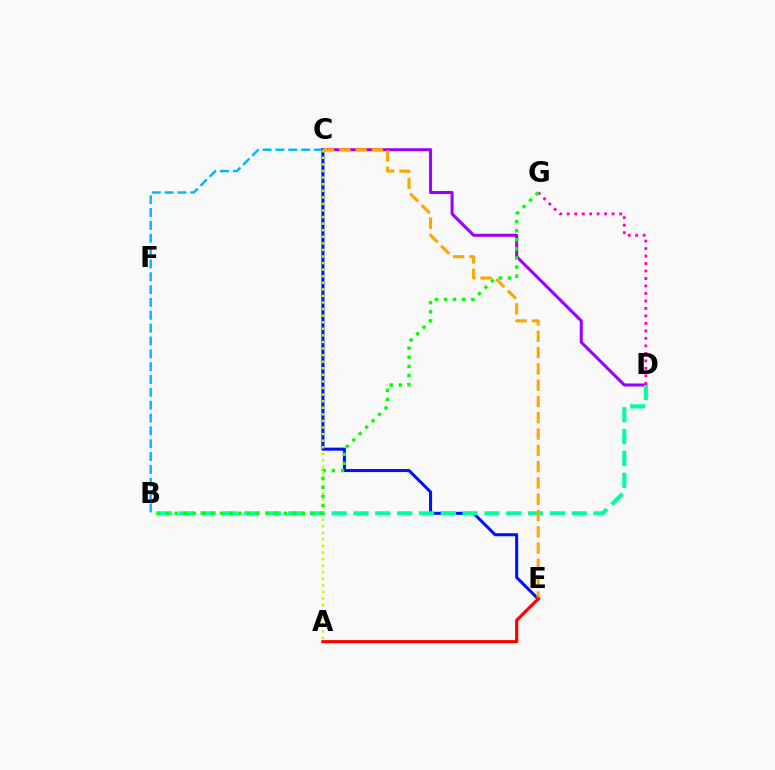{('C', 'E'): [{'color': '#0010ff', 'line_style': 'solid', 'thickness': 2.19}, {'color': '#ffa500', 'line_style': 'dashed', 'thickness': 2.21}], ('B', 'C'): [{'color': '#00b5ff', 'line_style': 'dashed', 'thickness': 1.74}], ('C', 'D'): [{'color': '#9b00ff', 'line_style': 'solid', 'thickness': 2.19}], ('A', 'C'): [{'color': '#b3ff00', 'line_style': 'dotted', 'thickness': 1.79}], ('B', 'D'): [{'color': '#00ff9d', 'line_style': 'dashed', 'thickness': 2.97}], ('D', 'G'): [{'color': '#ff00bd', 'line_style': 'dotted', 'thickness': 2.03}], ('A', 'E'): [{'color': '#ff0000', 'line_style': 'solid', 'thickness': 2.27}], ('B', 'G'): [{'color': '#08ff00', 'line_style': 'dotted', 'thickness': 2.47}]}